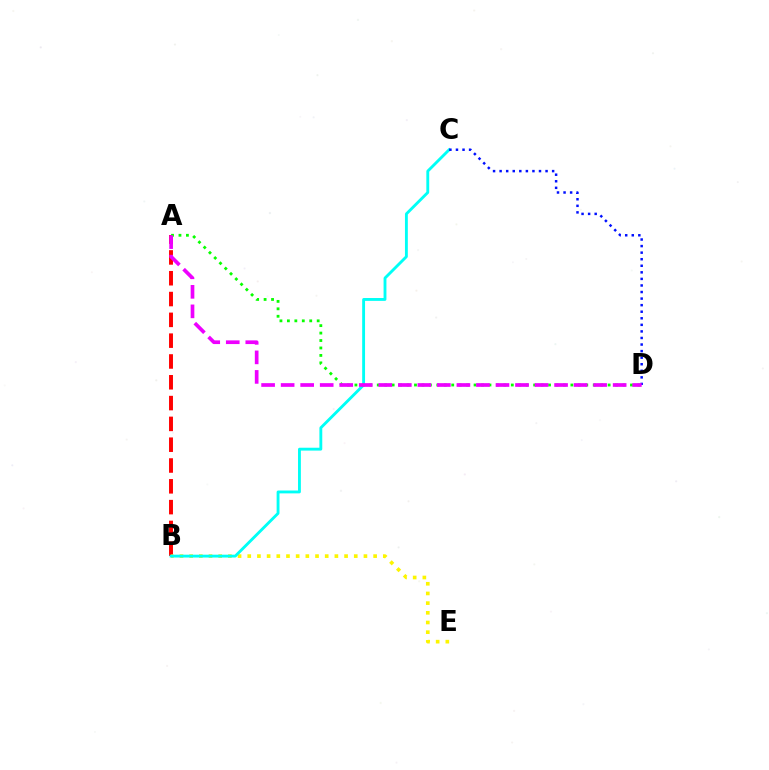{('A', 'B'): [{'color': '#ff0000', 'line_style': 'dashed', 'thickness': 2.83}], ('B', 'E'): [{'color': '#fcf500', 'line_style': 'dotted', 'thickness': 2.63}], ('B', 'C'): [{'color': '#00fff6', 'line_style': 'solid', 'thickness': 2.06}], ('A', 'D'): [{'color': '#08ff00', 'line_style': 'dotted', 'thickness': 2.02}, {'color': '#ee00ff', 'line_style': 'dashed', 'thickness': 2.65}], ('C', 'D'): [{'color': '#0010ff', 'line_style': 'dotted', 'thickness': 1.78}]}